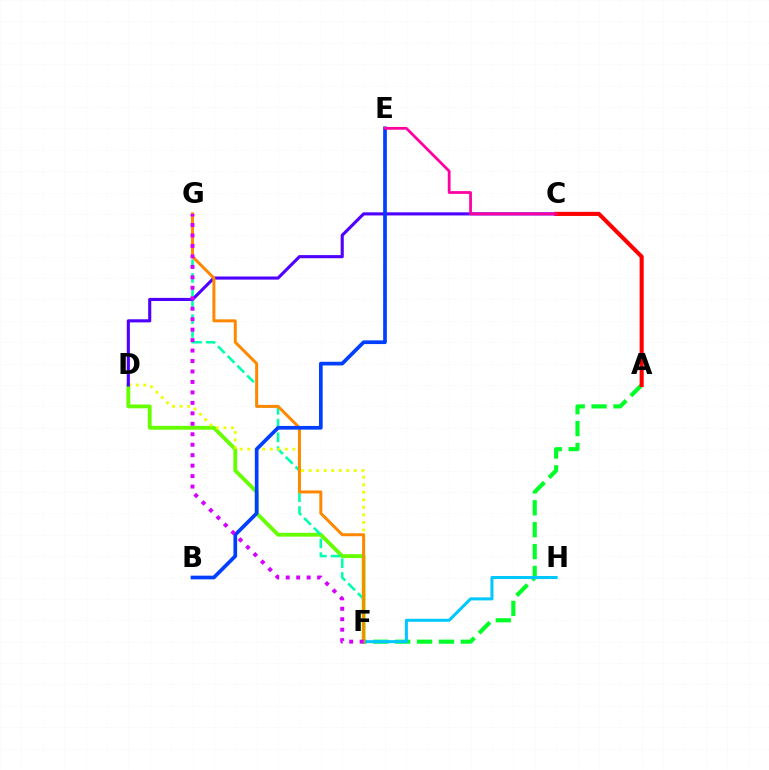{('D', 'F'): [{'color': '#66ff00', 'line_style': 'solid', 'thickness': 2.77}, {'color': '#eeff00', 'line_style': 'dotted', 'thickness': 2.04}], ('F', 'G'): [{'color': '#00ffaf', 'line_style': 'dashed', 'thickness': 1.87}, {'color': '#ff8800', 'line_style': 'solid', 'thickness': 2.16}, {'color': '#d600ff', 'line_style': 'dotted', 'thickness': 2.84}], ('A', 'F'): [{'color': '#00ff27', 'line_style': 'dashed', 'thickness': 2.97}], ('F', 'H'): [{'color': '#00c7ff', 'line_style': 'solid', 'thickness': 2.18}], ('C', 'D'): [{'color': '#4f00ff', 'line_style': 'solid', 'thickness': 2.24}], ('A', 'C'): [{'color': '#ff0000', 'line_style': 'solid', 'thickness': 2.94}], ('B', 'E'): [{'color': '#003fff', 'line_style': 'solid', 'thickness': 2.66}], ('C', 'E'): [{'color': '#ff00a0', 'line_style': 'solid', 'thickness': 1.99}]}